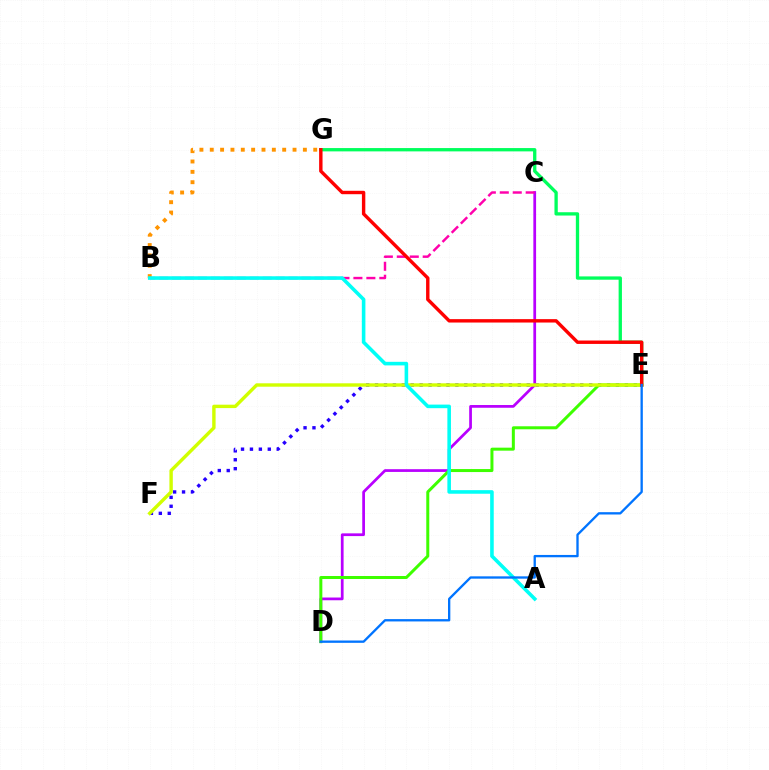{('E', 'F'): [{'color': '#2500ff', 'line_style': 'dotted', 'thickness': 2.42}, {'color': '#d1ff00', 'line_style': 'solid', 'thickness': 2.45}], ('C', 'D'): [{'color': '#b900ff', 'line_style': 'solid', 'thickness': 1.97}], ('B', 'C'): [{'color': '#ff00ac', 'line_style': 'dashed', 'thickness': 1.76}], ('D', 'E'): [{'color': '#3dff00', 'line_style': 'solid', 'thickness': 2.16}, {'color': '#0074ff', 'line_style': 'solid', 'thickness': 1.67}], ('B', 'G'): [{'color': '#ff9400', 'line_style': 'dotted', 'thickness': 2.81}], ('E', 'G'): [{'color': '#00ff5c', 'line_style': 'solid', 'thickness': 2.38}, {'color': '#ff0000', 'line_style': 'solid', 'thickness': 2.45}], ('A', 'B'): [{'color': '#00fff6', 'line_style': 'solid', 'thickness': 2.58}]}